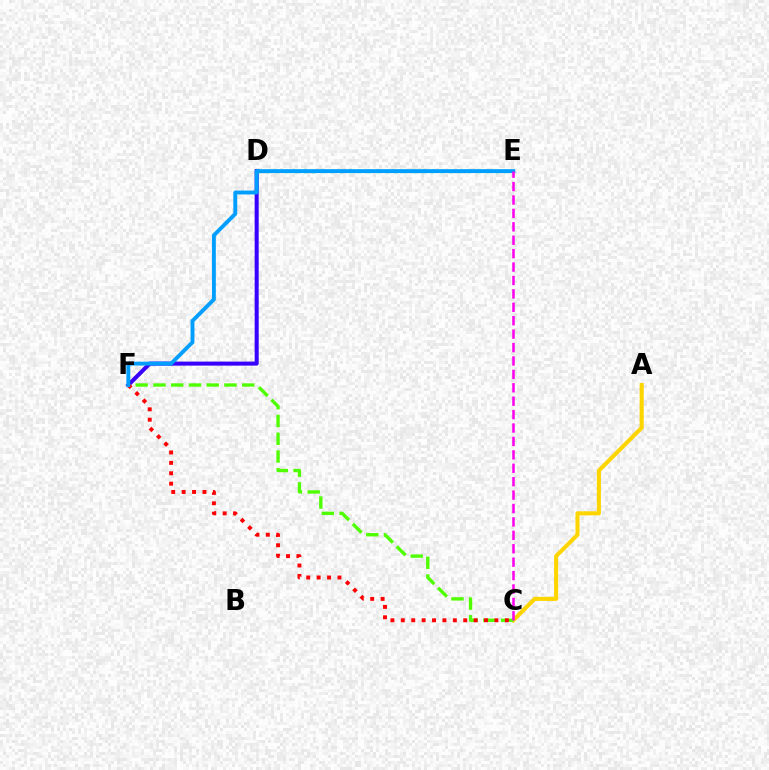{('D', 'E'): [{'color': '#00ff86', 'line_style': 'dotted', 'thickness': 2.48}], ('D', 'F'): [{'color': '#3700ff', 'line_style': 'solid', 'thickness': 2.91}], ('A', 'C'): [{'color': '#ffd500', 'line_style': 'solid', 'thickness': 2.93}], ('C', 'F'): [{'color': '#4fff00', 'line_style': 'dashed', 'thickness': 2.41}, {'color': '#ff0000', 'line_style': 'dotted', 'thickness': 2.83}], ('E', 'F'): [{'color': '#009eff', 'line_style': 'solid', 'thickness': 2.79}], ('C', 'E'): [{'color': '#ff00ed', 'line_style': 'dashed', 'thickness': 1.82}]}